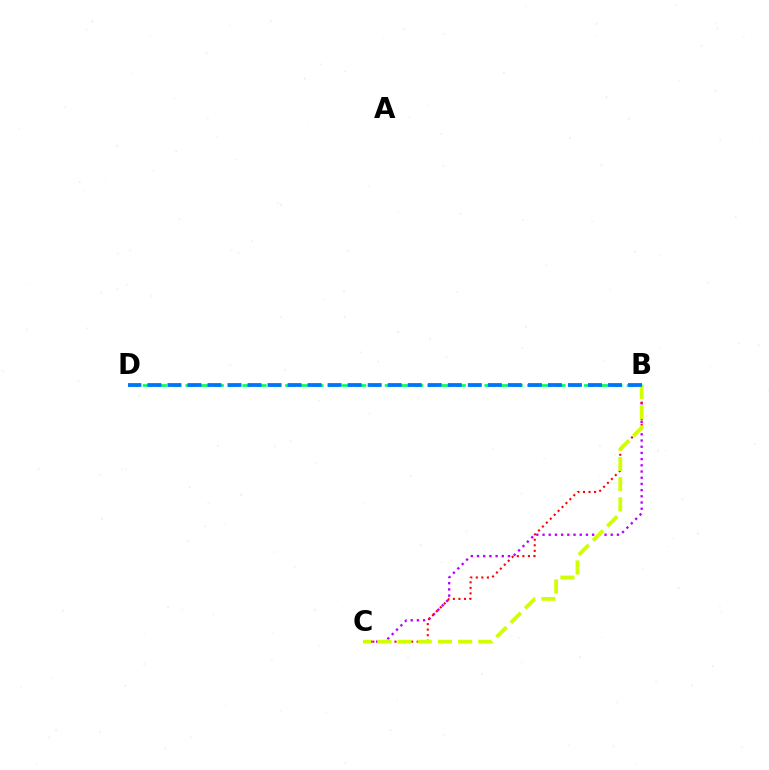{('B', 'C'): [{'color': '#b900ff', 'line_style': 'dotted', 'thickness': 1.68}, {'color': '#ff0000', 'line_style': 'dotted', 'thickness': 1.51}, {'color': '#d1ff00', 'line_style': 'dashed', 'thickness': 2.74}], ('B', 'D'): [{'color': '#00ff5c', 'line_style': 'dashed', 'thickness': 1.93}, {'color': '#0074ff', 'line_style': 'dashed', 'thickness': 2.72}]}